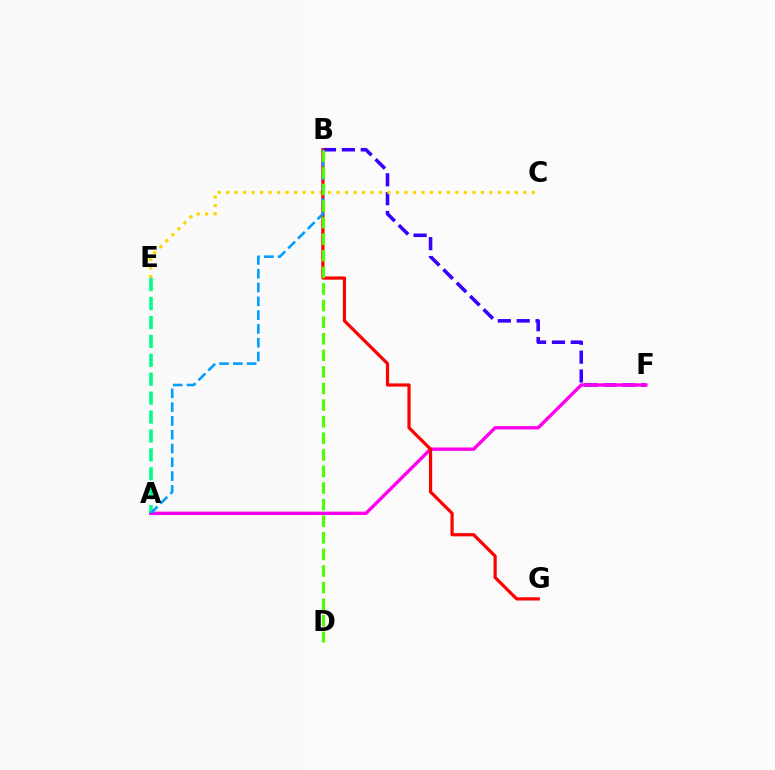{('B', 'F'): [{'color': '#3700ff', 'line_style': 'dashed', 'thickness': 2.56}], ('A', 'F'): [{'color': '#ff00ed', 'line_style': 'solid', 'thickness': 2.42}], ('C', 'E'): [{'color': '#ffd500', 'line_style': 'dotted', 'thickness': 2.31}], ('A', 'E'): [{'color': '#00ff86', 'line_style': 'dashed', 'thickness': 2.57}], ('B', 'G'): [{'color': '#ff0000', 'line_style': 'solid', 'thickness': 2.31}], ('A', 'B'): [{'color': '#009eff', 'line_style': 'dashed', 'thickness': 1.87}], ('B', 'D'): [{'color': '#4fff00', 'line_style': 'dashed', 'thickness': 2.25}]}